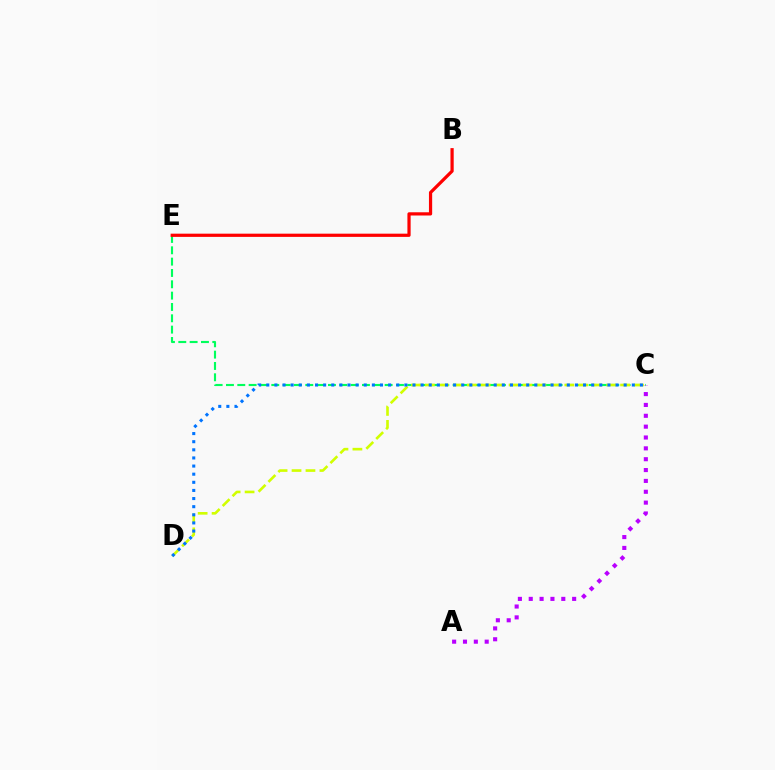{('C', 'E'): [{'color': '#00ff5c', 'line_style': 'dashed', 'thickness': 1.54}], ('B', 'E'): [{'color': '#ff0000', 'line_style': 'solid', 'thickness': 2.32}], ('C', 'D'): [{'color': '#d1ff00', 'line_style': 'dashed', 'thickness': 1.89}, {'color': '#0074ff', 'line_style': 'dotted', 'thickness': 2.21}], ('A', 'C'): [{'color': '#b900ff', 'line_style': 'dotted', 'thickness': 2.95}]}